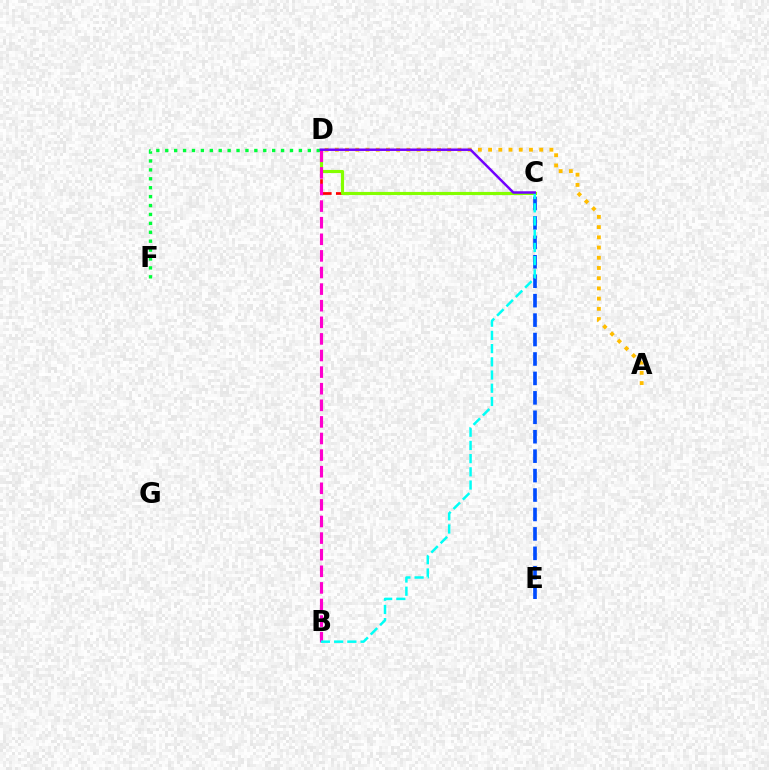{('C', 'D'): [{'color': '#ff0000', 'line_style': 'dashed', 'thickness': 1.95}, {'color': '#84ff00', 'line_style': 'solid', 'thickness': 2.26}, {'color': '#7200ff', 'line_style': 'solid', 'thickness': 1.78}], ('C', 'E'): [{'color': '#004bff', 'line_style': 'dashed', 'thickness': 2.64}], ('D', 'F'): [{'color': '#00ff39', 'line_style': 'dotted', 'thickness': 2.42}], ('A', 'D'): [{'color': '#ffbd00', 'line_style': 'dotted', 'thickness': 2.78}], ('B', 'D'): [{'color': '#ff00cf', 'line_style': 'dashed', 'thickness': 2.26}], ('B', 'C'): [{'color': '#00fff6', 'line_style': 'dashed', 'thickness': 1.79}]}